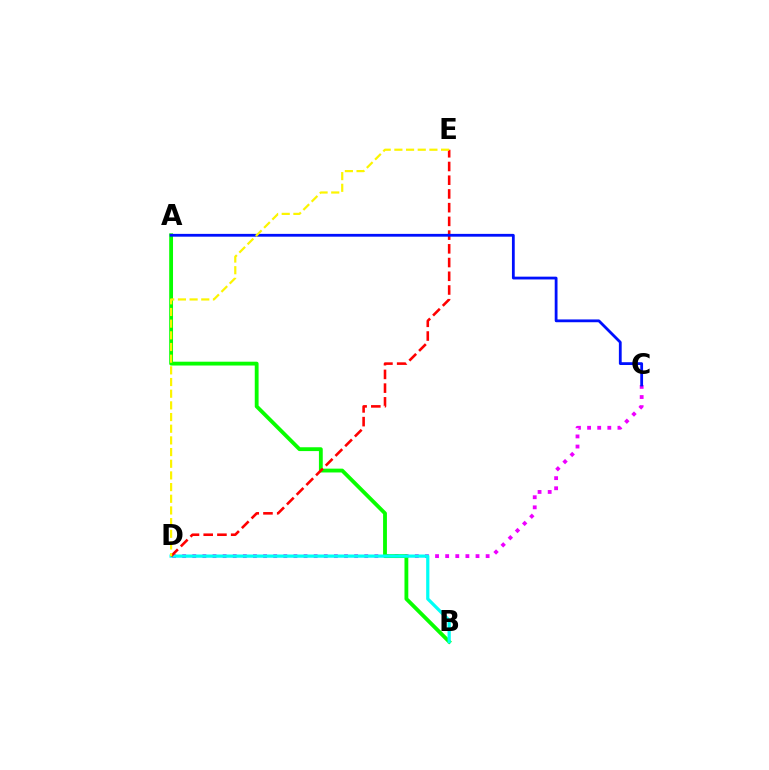{('C', 'D'): [{'color': '#ee00ff', 'line_style': 'dotted', 'thickness': 2.75}], ('A', 'B'): [{'color': '#08ff00', 'line_style': 'solid', 'thickness': 2.76}], ('B', 'D'): [{'color': '#00fff6', 'line_style': 'solid', 'thickness': 2.32}], ('D', 'E'): [{'color': '#ff0000', 'line_style': 'dashed', 'thickness': 1.86}, {'color': '#fcf500', 'line_style': 'dashed', 'thickness': 1.59}], ('A', 'C'): [{'color': '#0010ff', 'line_style': 'solid', 'thickness': 2.01}]}